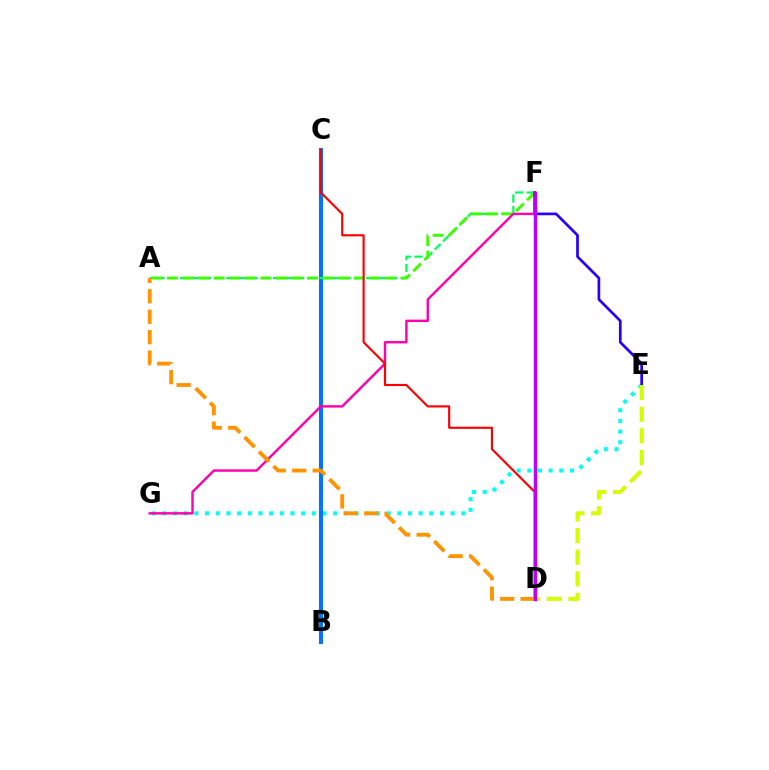{('E', 'G'): [{'color': '#00fff6', 'line_style': 'dotted', 'thickness': 2.9}], ('B', 'C'): [{'color': '#0074ff', 'line_style': 'solid', 'thickness': 2.93}], ('A', 'F'): [{'color': '#00ff5c', 'line_style': 'dashed', 'thickness': 1.58}, {'color': '#3dff00', 'line_style': 'dashed', 'thickness': 2.11}], ('E', 'F'): [{'color': '#2500ff', 'line_style': 'solid', 'thickness': 1.95}], ('F', 'G'): [{'color': '#ff00ac', 'line_style': 'solid', 'thickness': 1.73}], ('C', 'D'): [{'color': '#ff0000', 'line_style': 'solid', 'thickness': 1.55}], ('A', 'D'): [{'color': '#ff9400', 'line_style': 'dashed', 'thickness': 2.78}], ('D', 'E'): [{'color': '#d1ff00', 'line_style': 'dashed', 'thickness': 2.94}], ('D', 'F'): [{'color': '#b900ff', 'line_style': 'solid', 'thickness': 2.5}]}